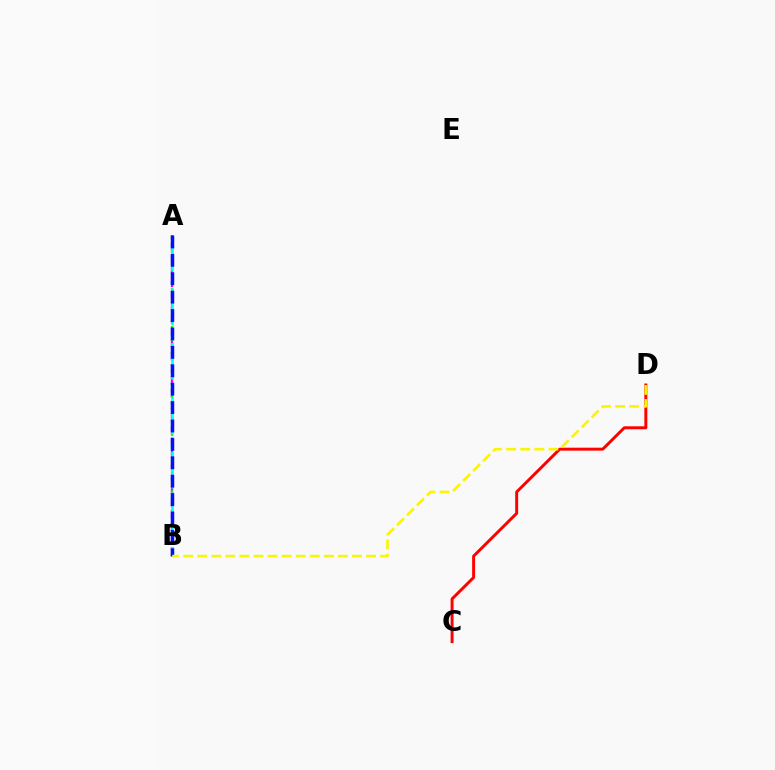{('C', 'D'): [{'color': '#ff0000', 'line_style': 'solid', 'thickness': 2.12}], ('A', 'B'): [{'color': '#ee00ff', 'line_style': 'dashed', 'thickness': 1.66}, {'color': '#08ff00', 'line_style': 'dotted', 'thickness': 1.72}, {'color': '#00fff6', 'line_style': 'dashed', 'thickness': 1.85}, {'color': '#0010ff', 'line_style': 'dashed', 'thickness': 2.5}], ('B', 'D'): [{'color': '#fcf500', 'line_style': 'dashed', 'thickness': 1.91}]}